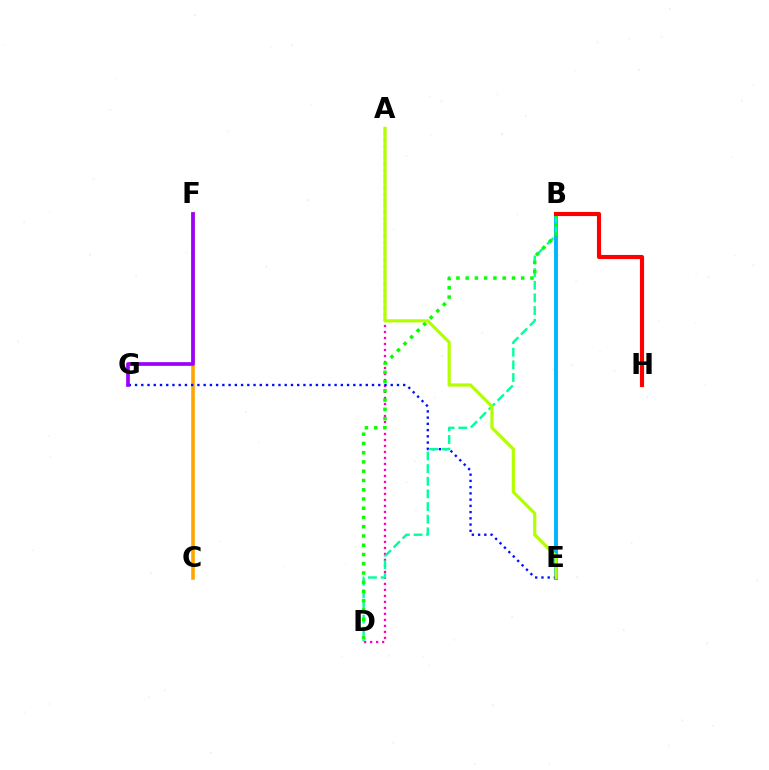{('B', 'E'): [{'color': '#00b5ff', 'line_style': 'solid', 'thickness': 2.81}], ('A', 'D'): [{'color': '#ff00bd', 'line_style': 'dotted', 'thickness': 1.63}], ('C', 'F'): [{'color': '#ffa500', 'line_style': 'solid', 'thickness': 2.58}], ('E', 'G'): [{'color': '#0010ff', 'line_style': 'dotted', 'thickness': 1.69}], ('B', 'D'): [{'color': '#00ff9d', 'line_style': 'dashed', 'thickness': 1.72}, {'color': '#08ff00', 'line_style': 'dotted', 'thickness': 2.51}], ('A', 'E'): [{'color': '#b3ff00', 'line_style': 'solid', 'thickness': 2.29}], ('B', 'H'): [{'color': '#ff0000', 'line_style': 'solid', 'thickness': 2.97}], ('F', 'G'): [{'color': '#9b00ff', 'line_style': 'solid', 'thickness': 2.66}]}